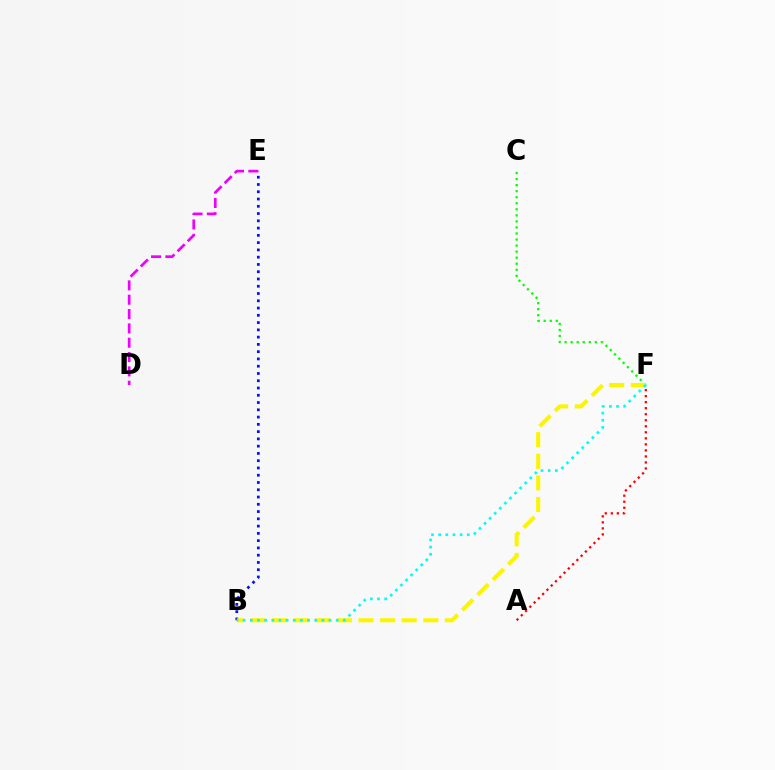{('C', 'F'): [{'color': '#08ff00', 'line_style': 'dotted', 'thickness': 1.64}], ('B', 'E'): [{'color': '#0010ff', 'line_style': 'dotted', 'thickness': 1.97}], ('D', 'E'): [{'color': '#ee00ff', 'line_style': 'dashed', 'thickness': 1.95}], ('B', 'F'): [{'color': '#fcf500', 'line_style': 'dashed', 'thickness': 2.94}, {'color': '#00fff6', 'line_style': 'dotted', 'thickness': 1.94}], ('A', 'F'): [{'color': '#ff0000', 'line_style': 'dotted', 'thickness': 1.64}]}